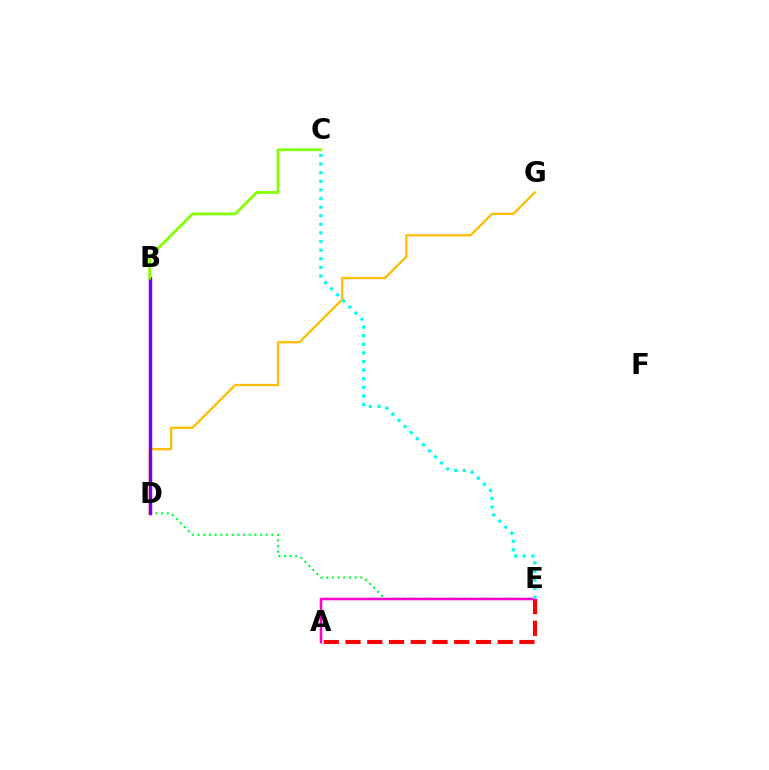{('D', 'E'): [{'color': '#00ff39', 'line_style': 'dotted', 'thickness': 1.54}], ('A', 'E'): [{'color': '#004bff', 'line_style': 'dashed', 'thickness': 1.53}, {'color': '#ff0000', 'line_style': 'dashed', 'thickness': 2.95}, {'color': '#ff00cf', 'line_style': 'solid', 'thickness': 1.79}], ('D', 'G'): [{'color': '#ffbd00', 'line_style': 'solid', 'thickness': 1.64}], ('B', 'D'): [{'color': '#7200ff', 'line_style': 'solid', 'thickness': 2.46}], ('B', 'C'): [{'color': '#84ff00', 'line_style': 'solid', 'thickness': 2.01}], ('C', 'E'): [{'color': '#00fff6', 'line_style': 'dotted', 'thickness': 2.34}]}